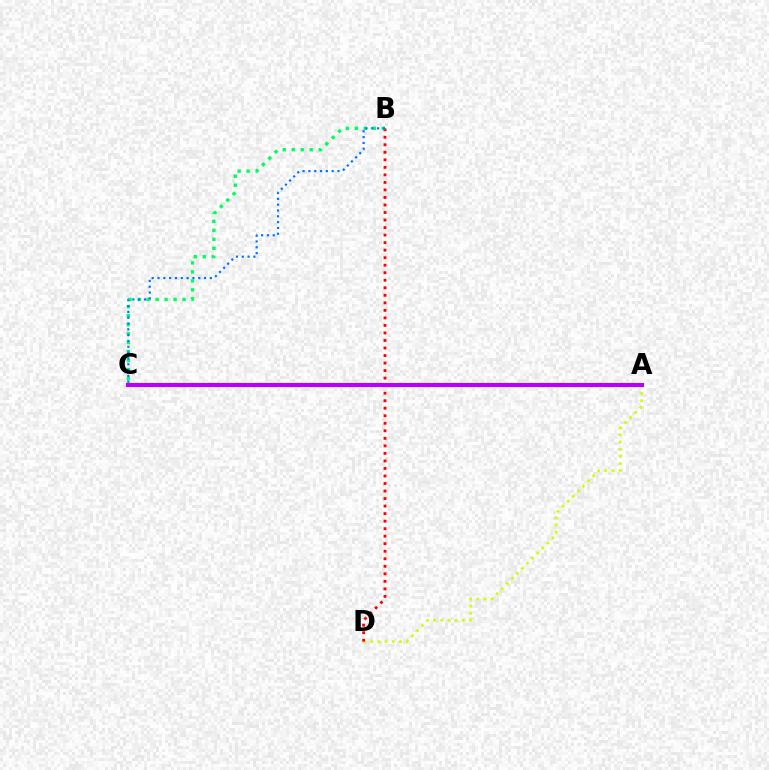{('A', 'D'): [{'color': '#d1ff00', 'line_style': 'dotted', 'thickness': 1.95}], ('B', 'D'): [{'color': '#ff0000', 'line_style': 'dotted', 'thickness': 2.05}], ('B', 'C'): [{'color': '#00ff5c', 'line_style': 'dotted', 'thickness': 2.44}, {'color': '#0074ff', 'line_style': 'dotted', 'thickness': 1.58}], ('A', 'C'): [{'color': '#b900ff', 'line_style': 'solid', 'thickness': 2.96}]}